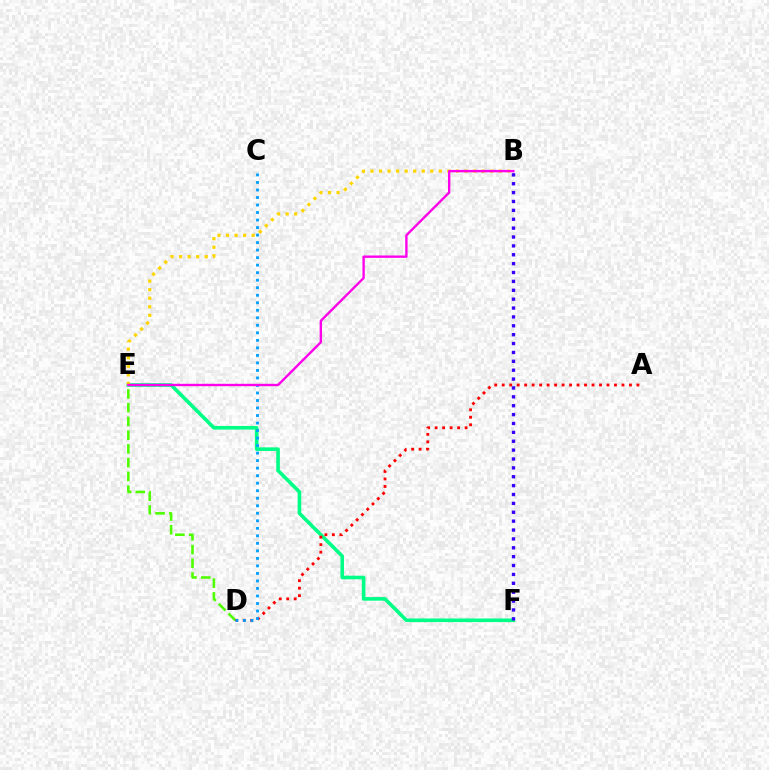{('E', 'F'): [{'color': '#00ff86', 'line_style': 'solid', 'thickness': 2.6}], ('D', 'E'): [{'color': '#4fff00', 'line_style': 'dashed', 'thickness': 1.87}], ('B', 'E'): [{'color': '#ffd500', 'line_style': 'dotted', 'thickness': 2.32}, {'color': '#ff00ed', 'line_style': 'solid', 'thickness': 1.71}], ('A', 'D'): [{'color': '#ff0000', 'line_style': 'dotted', 'thickness': 2.03}], ('C', 'D'): [{'color': '#009eff', 'line_style': 'dotted', 'thickness': 2.04}], ('B', 'F'): [{'color': '#3700ff', 'line_style': 'dotted', 'thickness': 2.41}]}